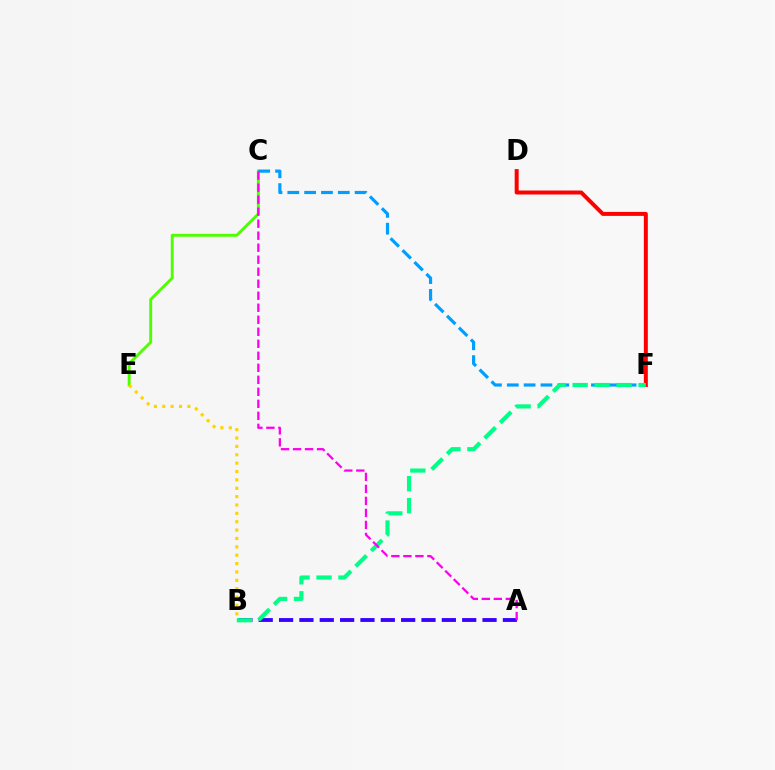{('C', 'E'): [{'color': '#4fff00', 'line_style': 'solid', 'thickness': 2.1}], ('A', 'B'): [{'color': '#3700ff', 'line_style': 'dashed', 'thickness': 2.76}], ('C', 'F'): [{'color': '#009eff', 'line_style': 'dashed', 'thickness': 2.29}], ('B', 'E'): [{'color': '#ffd500', 'line_style': 'dotted', 'thickness': 2.27}], ('D', 'F'): [{'color': '#ff0000', 'line_style': 'solid', 'thickness': 2.86}], ('B', 'F'): [{'color': '#00ff86', 'line_style': 'dashed', 'thickness': 2.98}], ('A', 'C'): [{'color': '#ff00ed', 'line_style': 'dashed', 'thickness': 1.63}]}